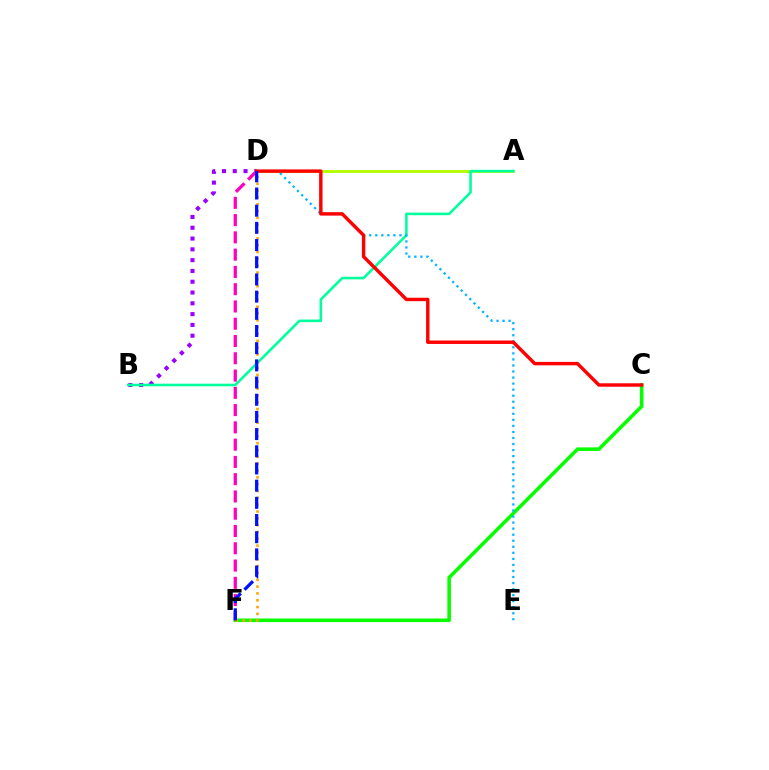{('C', 'F'): [{'color': '#08ff00', 'line_style': 'solid', 'thickness': 2.57}], ('A', 'D'): [{'color': '#b3ff00', 'line_style': 'solid', 'thickness': 2.02}], ('B', 'D'): [{'color': '#9b00ff', 'line_style': 'dotted', 'thickness': 2.93}], ('A', 'B'): [{'color': '#00ff9d', 'line_style': 'solid', 'thickness': 1.86}], ('D', 'F'): [{'color': '#ffa500', 'line_style': 'dotted', 'thickness': 1.86}, {'color': '#ff00bd', 'line_style': 'dashed', 'thickness': 2.35}, {'color': '#0010ff', 'line_style': 'dashed', 'thickness': 2.33}], ('D', 'E'): [{'color': '#00b5ff', 'line_style': 'dotted', 'thickness': 1.64}], ('C', 'D'): [{'color': '#ff0000', 'line_style': 'solid', 'thickness': 2.47}]}